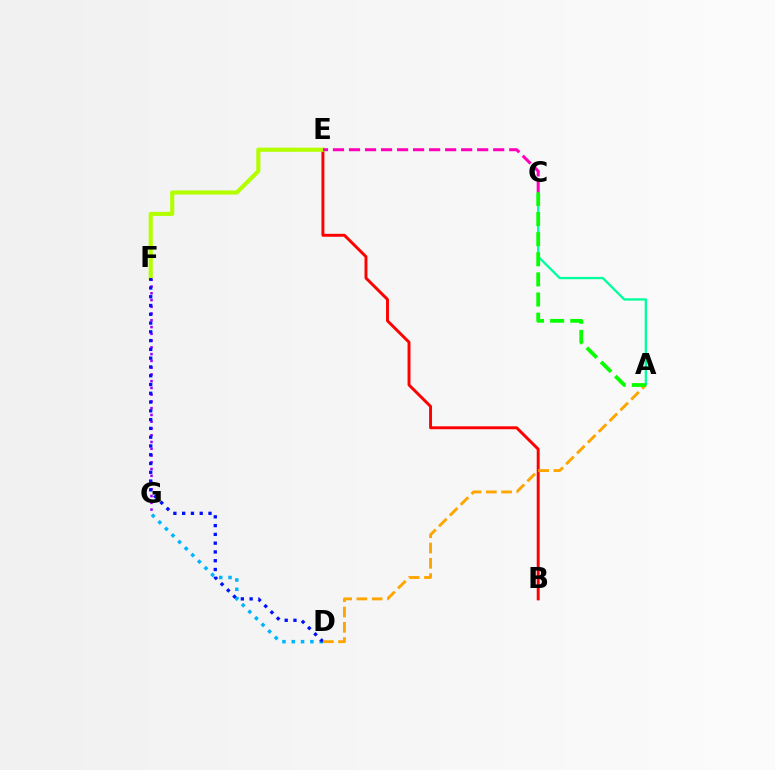{('B', 'E'): [{'color': '#ff0000', 'line_style': 'solid', 'thickness': 2.11}], ('E', 'F'): [{'color': '#b3ff00', 'line_style': 'solid', 'thickness': 2.97}], ('F', 'G'): [{'color': '#9b00ff', 'line_style': 'dotted', 'thickness': 1.84}], ('A', 'C'): [{'color': '#00ff9d', 'line_style': 'solid', 'thickness': 1.66}, {'color': '#08ff00', 'line_style': 'dashed', 'thickness': 2.73}], ('C', 'E'): [{'color': '#ff00bd', 'line_style': 'dashed', 'thickness': 2.18}], ('D', 'G'): [{'color': '#00b5ff', 'line_style': 'dotted', 'thickness': 2.53}], ('D', 'F'): [{'color': '#0010ff', 'line_style': 'dotted', 'thickness': 2.38}], ('A', 'D'): [{'color': '#ffa500', 'line_style': 'dashed', 'thickness': 2.08}]}